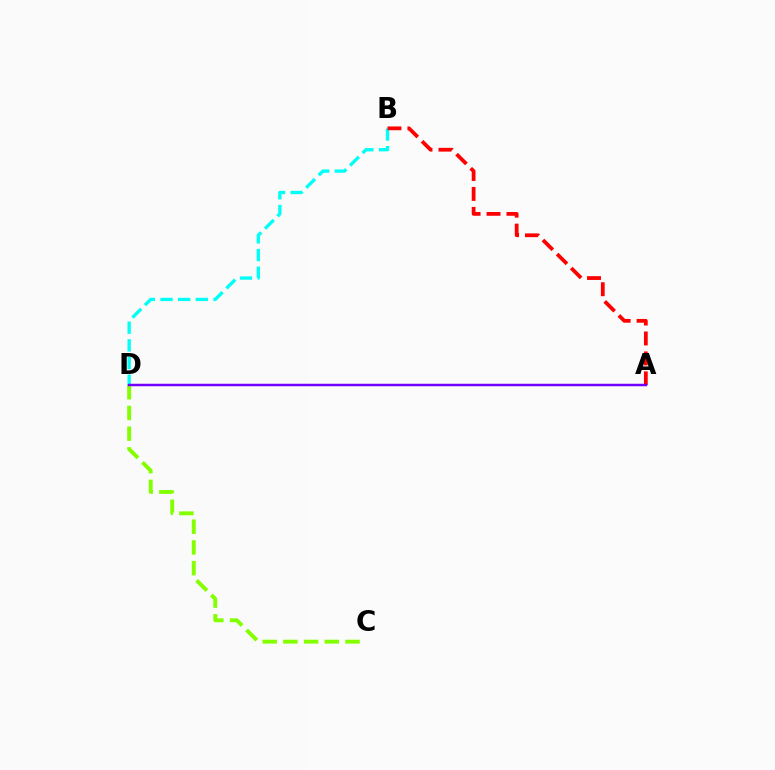{('C', 'D'): [{'color': '#84ff00', 'line_style': 'dashed', 'thickness': 2.81}], ('B', 'D'): [{'color': '#00fff6', 'line_style': 'dashed', 'thickness': 2.4}], ('A', 'B'): [{'color': '#ff0000', 'line_style': 'dashed', 'thickness': 2.71}], ('A', 'D'): [{'color': '#7200ff', 'line_style': 'solid', 'thickness': 1.78}]}